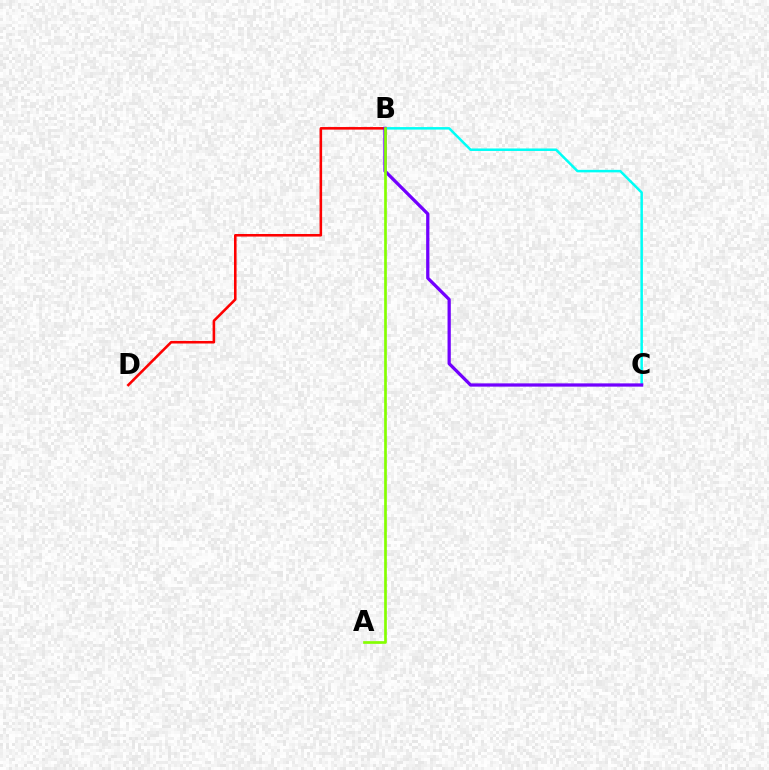{('B', 'C'): [{'color': '#00fff6', 'line_style': 'solid', 'thickness': 1.8}, {'color': '#7200ff', 'line_style': 'solid', 'thickness': 2.34}], ('B', 'D'): [{'color': '#ff0000', 'line_style': 'solid', 'thickness': 1.85}], ('A', 'B'): [{'color': '#84ff00', 'line_style': 'solid', 'thickness': 1.93}]}